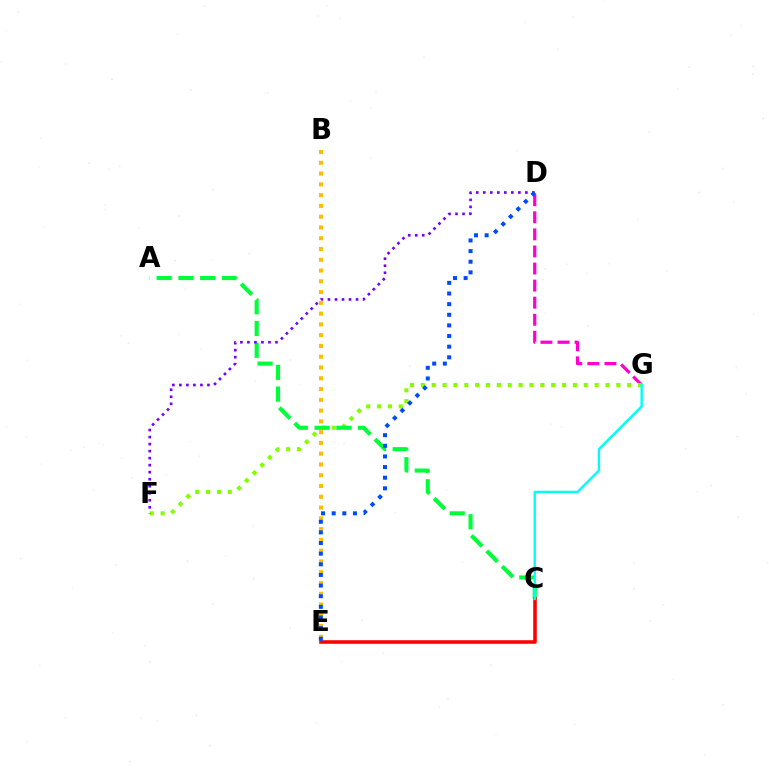{('D', 'G'): [{'color': '#ff00cf', 'line_style': 'dashed', 'thickness': 2.32}], ('F', 'G'): [{'color': '#84ff00', 'line_style': 'dotted', 'thickness': 2.95}], ('A', 'C'): [{'color': '#00ff39', 'line_style': 'dashed', 'thickness': 2.95}], ('D', 'F'): [{'color': '#7200ff', 'line_style': 'dotted', 'thickness': 1.91}], ('C', 'E'): [{'color': '#ff0000', 'line_style': 'solid', 'thickness': 2.57}], ('B', 'E'): [{'color': '#ffbd00', 'line_style': 'dotted', 'thickness': 2.93}], ('C', 'G'): [{'color': '#00fff6', 'line_style': 'solid', 'thickness': 1.74}], ('D', 'E'): [{'color': '#004bff', 'line_style': 'dotted', 'thickness': 2.89}]}